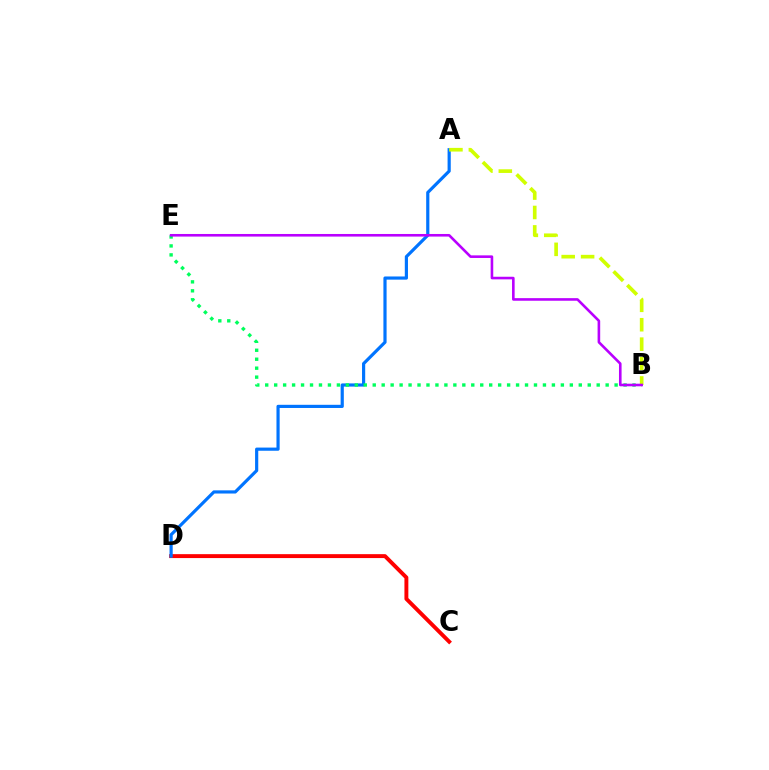{('C', 'D'): [{'color': '#ff0000', 'line_style': 'solid', 'thickness': 2.82}], ('A', 'D'): [{'color': '#0074ff', 'line_style': 'solid', 'thickness': 2.29}], ('B', 'E'): [{'color': '#00ff5c', 'line_style': 'dotted', 'thickness': 2.43}, {'color': '#b900ff', 'line_style': 'solid', 'thickness': 1.87}], ('A', 'B'): [{'color': '#d1ff00', 'line_style': 'dashed', 'thickness': 2.64}]}